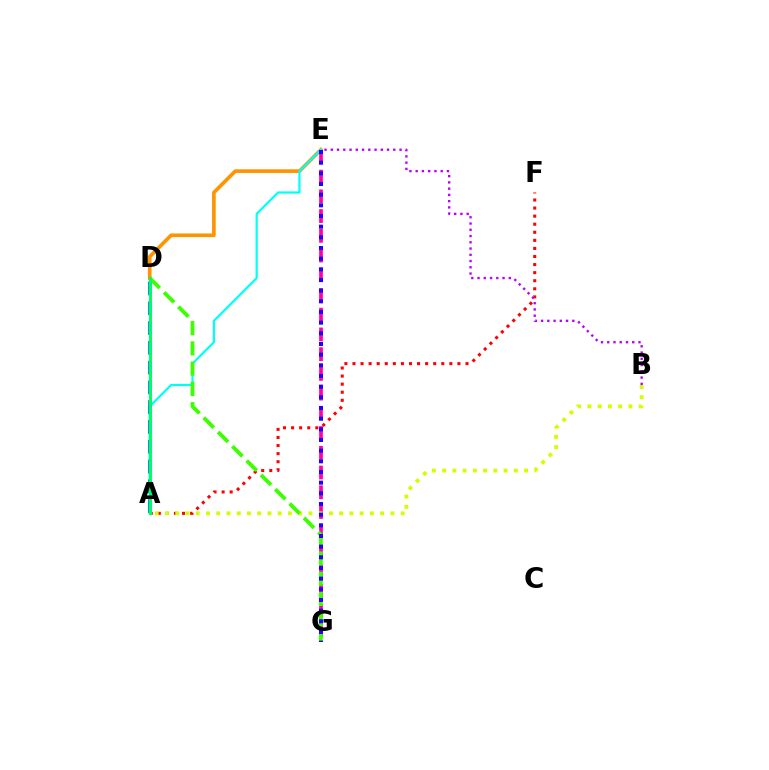{('E', 'G'): [{'color': '#ff00ac', 'line_style': 'dashed', 'thickness': 2.68}, {'color': '#2500ff', 'line_style': 'dotted', 'thickness': 2.9}], ('A', 'F'): [{'color': '#ff0000', 'line_style': 'dotted', 'thickness': 2.19}], ('D', 'E'): [{'color': '#ff9400', 'line_style': 'solid', 'thickness': 2.64}], ('A', 'E'): [{'color': '#00fff6', 'line_style': 'solid', 'thickness': 1.59}], ('A', 'D'): [{'color': '#0074ff', 'line_style': 'dashed', 'thickness': 2.69}, {'color': '#00ff5c', 'line_style': 'solid', 'thickness': 2.12}], ('A', 'B'): [{'color': '#d1ff00', 'line_style': 'dotted', 'thickness': 2.78}], ('D', 'G'): [{'color': '#3dff00', 'line_style': 'dashed', 'thickness': 2.75}], ('B', 'E'): [{'color': '#b900ff', 'line_style': 'dotted', 'thickness': 1.7}]}